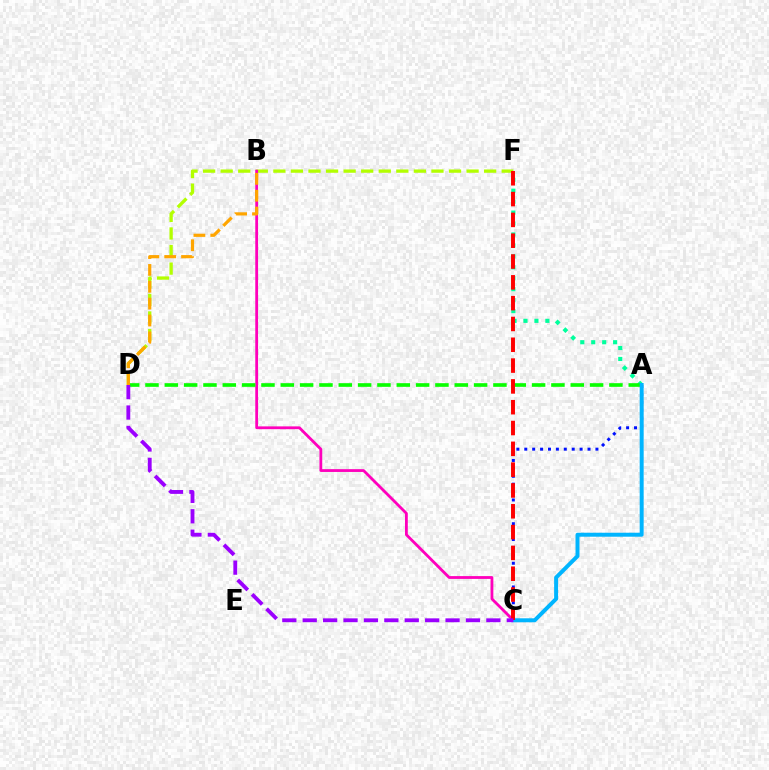{('A', 'C'): [{'color': '#0010ff', 'line_style': 'dotted', 'thickness': 2.15}, {'color': '#00b5ff', 'line_style': 'solid', 'thickness': 2.86}], ('D', 'F'): [{'color': '#b3ff00', 'line_style': 'dashed', 'thickness': 2.39}], ('A', 'F'): [{'color': '#00ff9d', 'line_style': 'dotted', 'thickness': 2.97}], ('B', 'C'): [{'color': '#ff00bd', 'line_style': 'solid', 'thickness': 2.02}], ('A', 'D'): [{'color': '#08ff00', 'line_style': 'dashed', 'thickness': 2.63}], ('C', 'F'): [{'color': '#ff0000', 'line_style': 'dashed', 'thickness': 2.83}], ('C', 'D'): [{'color': '#9b00ff', 'line_style': 'dashed', 'thickness': 2.77}], ('B', 'D'): [{'color': '#ffa500', 'line_style': 'dashed', 'thickness': 2.29}]}